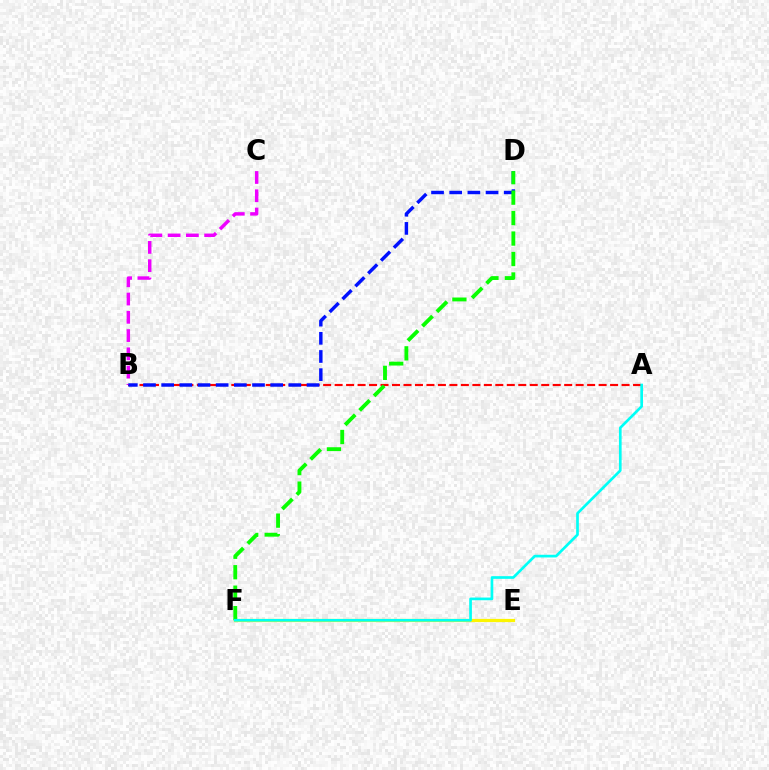{('A', 'B'): [{'color': '#ff0000', 'line_style': 'dashed', 'thickness': 1.56}], ('B', 'C'): [{'color': '#ee00ff', 'line_style': 'dashed', 'thickness': 2.48}], ('B', 'D'): [{'color': '#0010ff', 'line_style': 'dashed', 'thickness': 2.47}], ('E', 'F'): [{'color': '#fcf500', 'line_style': 'solid', 'thickness': 2.31}], ('D', 'F'): [{'color': '#08ff00', 'line_style': 'dashed', 'thickness': 2.78}], ('A', 'F'): [{'color': '#00fff6', 'line_style': 'solid', 'thickness': 1.93}]}